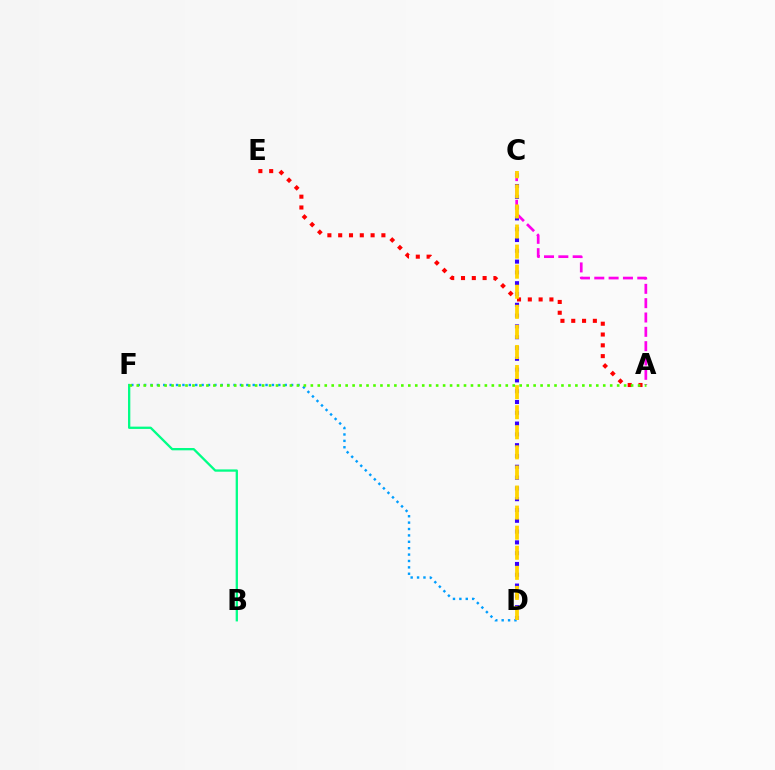{('B', 'F'): [{'color': '#00ff86', 'line_style': 'solid', 'thickness': 1.66}], ('D', 'F'): [{'color': '#009eff', 'line_style': 'dotted', 'thickness': 1.74}], ('C', 'D'): [{'color': '#3700ff', 'line_style': 'dotted', 'thickness': 2.93}, {'color': '#ffd500', 'line_style': 'dashed', 'thickness': 2.73}], ('A', 'C'): [{'color': '#ff00ed', 'line_style': 'dashed', 'thickness': 1.95}], ('A', 'E'): [{'color': '#ff0000', 'line_style': 'dotted', 'thickness': 2.94}], ('A', 'F'): [{'color': '#4fff00', 'line_style': 'dotted', 'thickness': 1.89}]}